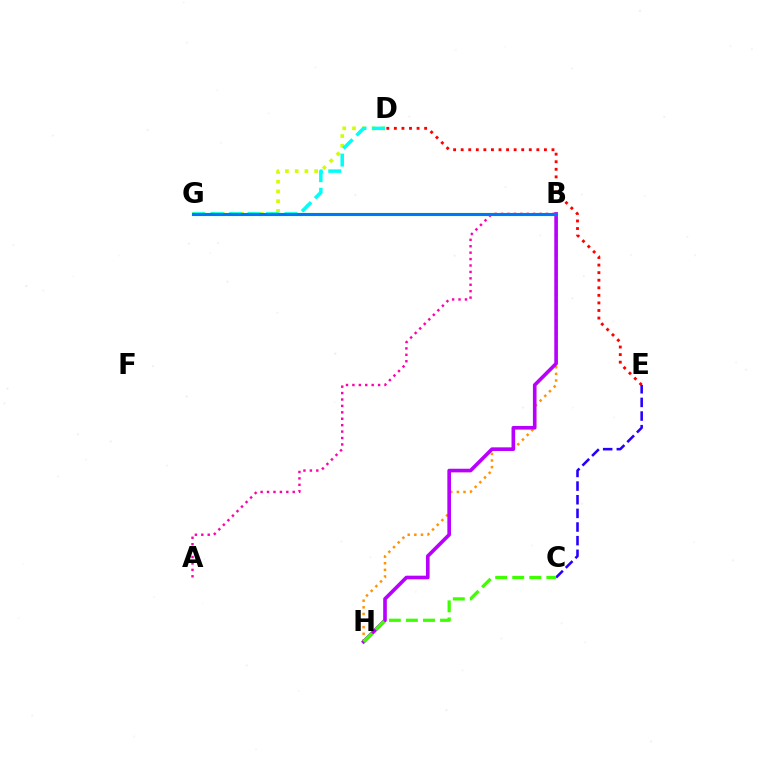{('B', 'H'): [{'color': '#ff9400', 'line_style': 'dotted', 'thickness': 1.8}, {'color': '#b900ff', 'line_style': 'solid', 'thickness': 2.62}], ('D', 'G'): [{'color': '#d1ff00', 'line_style': 'dotted', 'thickness': 2.64}, {'color': '#00fff6', 'line_style': 'dashed', 'thickness': 2.51}], ('A', 'B'): [{'color': '#ff00ac', 'line_style': 'dotted', 'thickness': 1.74}], ('B', 'G'): [{'color': '#00ff5c', 'line_style': 'solid', 'thickness': 2.3}, {'color': '#0074ff', 'line_style': 'solid', 'thickness': 2.11}], ('C', 'E'): [{'color': '#2500ff', 'line_style': 'dashed', 'thickness': 1.85}], ('D', 'E'): [{'color': '#ff0000', 'line_style': 'dotted', 'thickness': 2.06}], ('C', 'H'): [{'color': '#3dff00', 'line_style': 'dashed', 'thickness': 2.32}]}